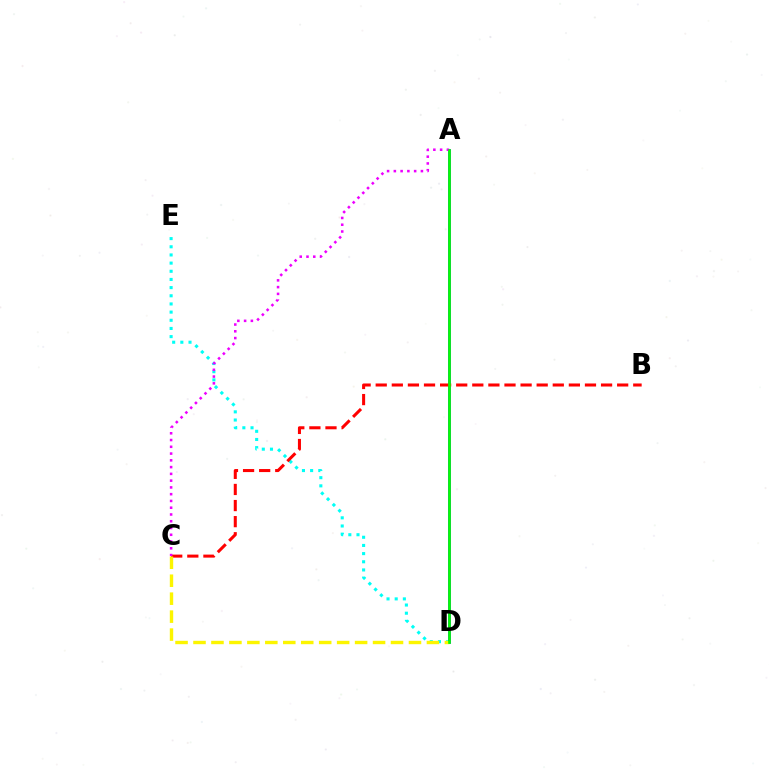{('D', 'E'): [{'color': '#00fff6', 'line_style': 'dotted', 'thickness': 2.22}], ('A', 'D'): [{'color': '#0010ff', 'line_style': 'solid', 'thickness': 1.84}, {'color': '#08ff00', 'line_style': 'solid', 'thickness': 1.9}], ('B', 'C'): [{'color': '#ff0000', 'line_style': 'dashed', 'thickness': 2.19}], ('A', 'C'): [{'color': '#ee00ff', 'line_style': 'dotted', 'thickness': 1.84}], ('C', 'D'): [{'color': '#fcf500', 'line_style': 'dashed', 'thickness': 2.44}]}